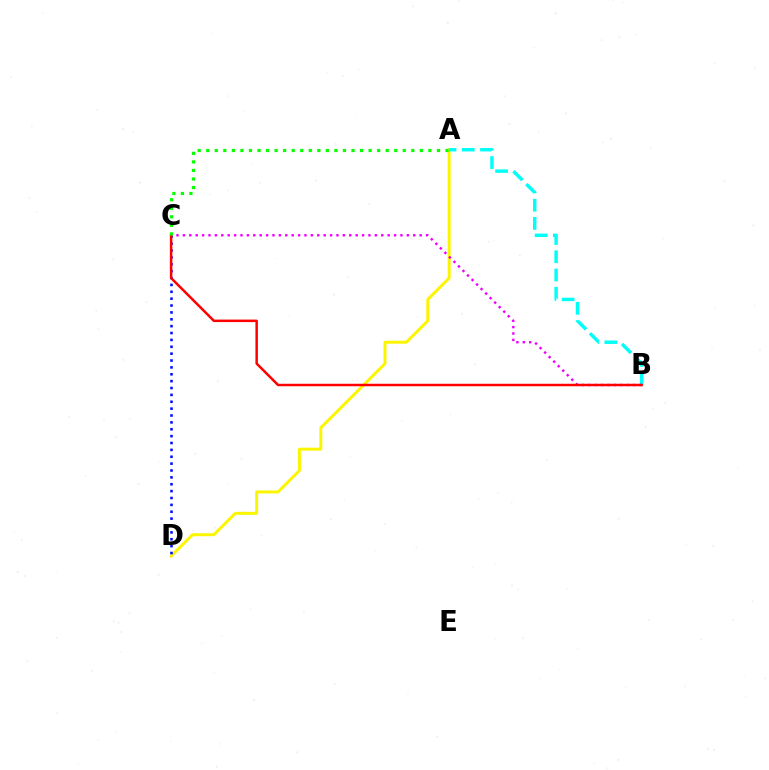{('A', 'D'): [{'color': '#fcf500', 'line_style': 'solid', 'thickness': 2.13}], ('C', 'D'): [{'color': '#0010ff', 'line_style': 'dotted', 'thickness': 1.87}], ('A', 'B'): [{'color': '#00fff6', 'line_style': 'dashed', 'thickness': 2.48}], ('B', 'C'): [{'color': '#ee00ff', 'line_style': 'dotted', 'thickness': 1.74}, {'color': '#ff0000', 'line_style': 'solid', 'thickness': 1.79}], ('A', 'C'): [{'color': '#08ff00', 'line_style': 'dotted', 'thickness': 2.32}]}